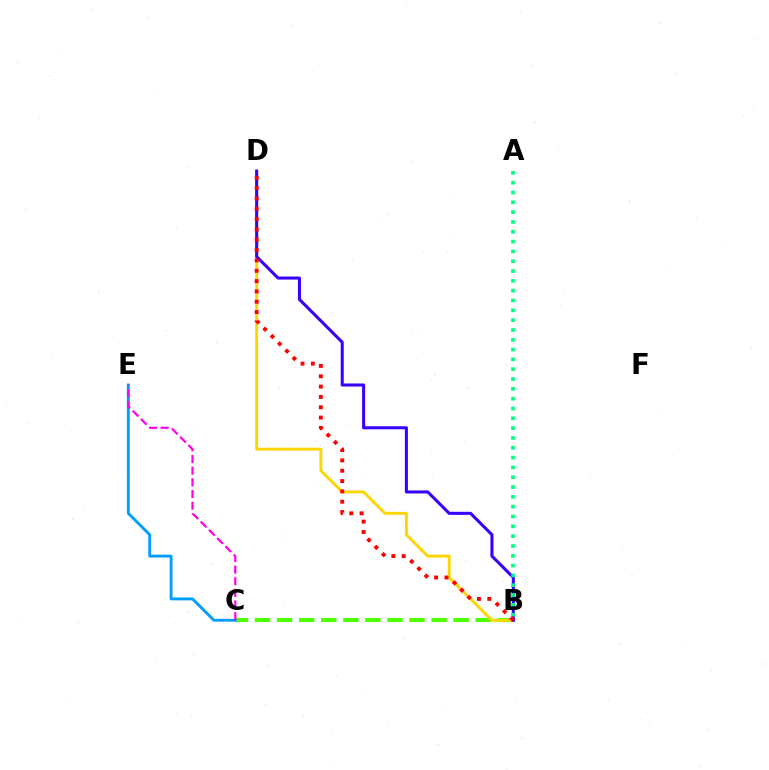{('B', 'C'): [{'color': '#4fff00', 'line_style': 'dashed', 'thickness': 3.0}], ('B', 'D'): [{'color': '#ffd500', 'line_style': 'solid', 'thickness': 2.08}, {'color': '#3700ff', 'line_style': 'solid', 'thickness': 2.2}, {'color': '#ff0000', 'line_style': 'dotted', 'thickness': 2.81}], ('C', 'E'): [{'color': '#009eff', 'line_style': 'solid', 'thickness': 2.08}, {'color': '#ff00ed', 'line_style': 'dashed', 'thickness': 1.58}], ('A', 'B'): [{'color': '#00ff86', 'line_style': 'dotted', 'thickness': 2.67}]}